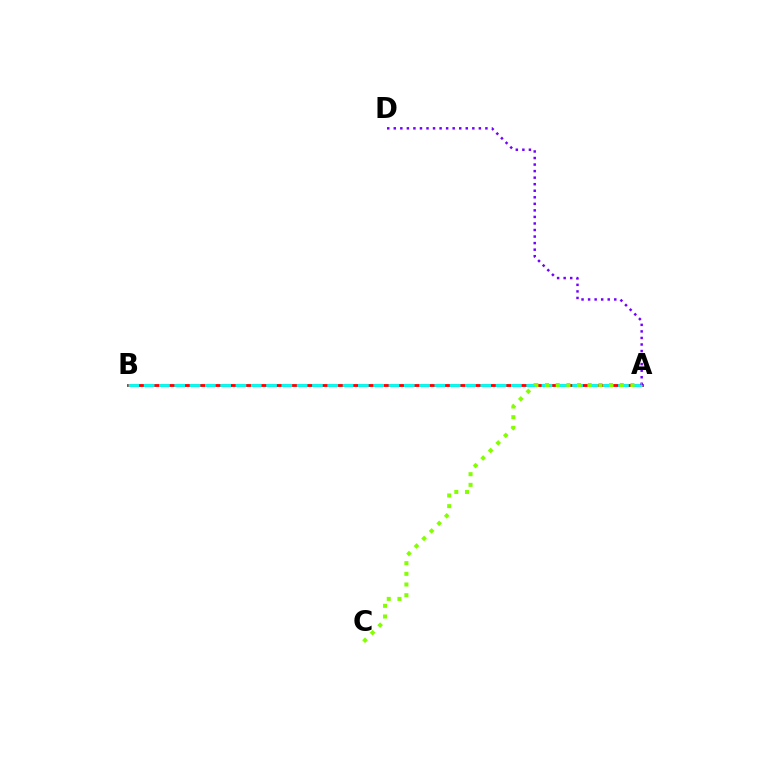{('A', 'B'): [{'color': '#ff0000', 'line_style': 'solid', 'thickness': 2.05}, {'color': '#00fff6', 'line_style': 'dashed', 'thickness': 2.08}], ('A', 'D'): [{'color': '#7200ff', 'line_style': 'dotted', 'thickness': 1.78}], ('A', 'C'): [{'color': '#84ff00', 'line_style': 'dotted', 'thickness': 2.9}]}